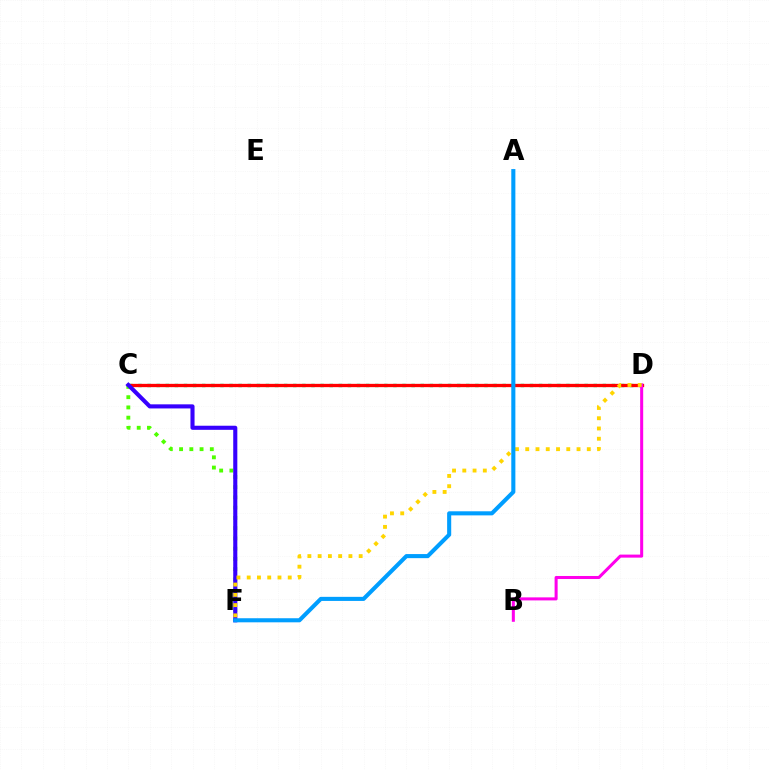{('C', 'D'): [{'color': '#00ff86', 'line_style': 'dotted', 'thickness': 2.47}, {'color': '#ff0000', 'line_style': 'solid', 'thickness': 2.38}], ('C', 'F'): [{'color': '#4fff00', 'line_style': 'dotted', 'thickness': 2.78}, {'color': '#3700ff', 'line_style': 'solid', 'thickness': 2.95}], ('B', 'D'): [{'color': '#ff00ed', 'line_style': 'solid', 'thickness': 2.19}], ('D', 'F'): [{'color': '#ffd500', 'line_style': 'dotted', 'thickness': 2.79}], ('A', 'F'): [{'color': '#009eff', 'line_style': 'solid', 'thickness': 2.94}]}